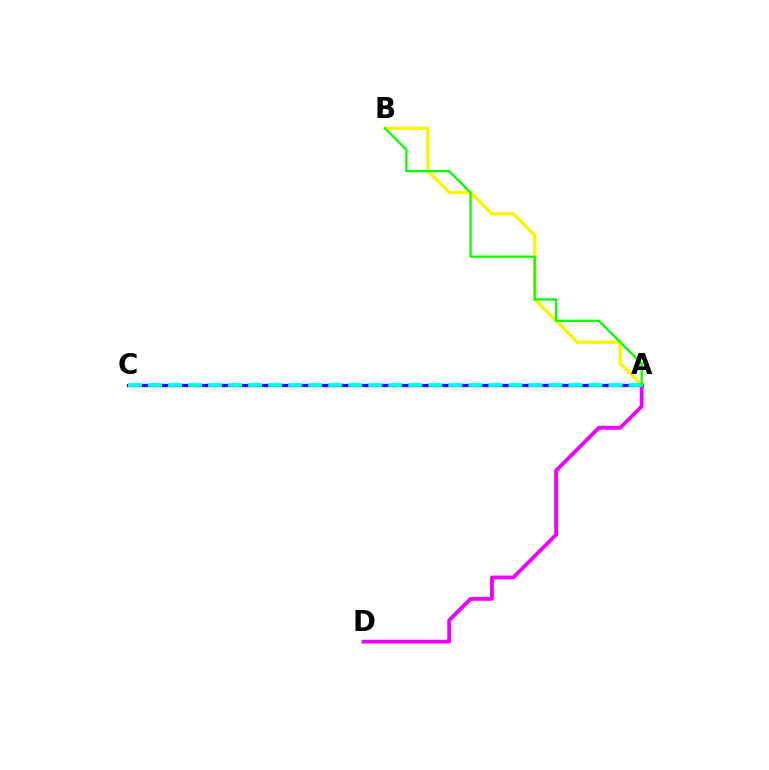{('A', 'D'): [{'color': '#ee00ff', 'line_style': 'solid', 'thickness': 2.75}], ('A', 'C'): [{'color': '#ff0000', 'line_style': 'dotted', 'thickness': 2.31}, {'color': '#0010ff', 'line_style': 'solid', 'thickness': 2.32}, {'color': '#00fff6', 'line_style': 'dashed', 'thickness': 2.72}], ('A', 'B'): [{'color': '#fcf500', 'line_style': 'solid', 'thickness': 2.37}, {'color': '#08ff00', 'line_style': 'solid', 'thickness': 1.66}]}